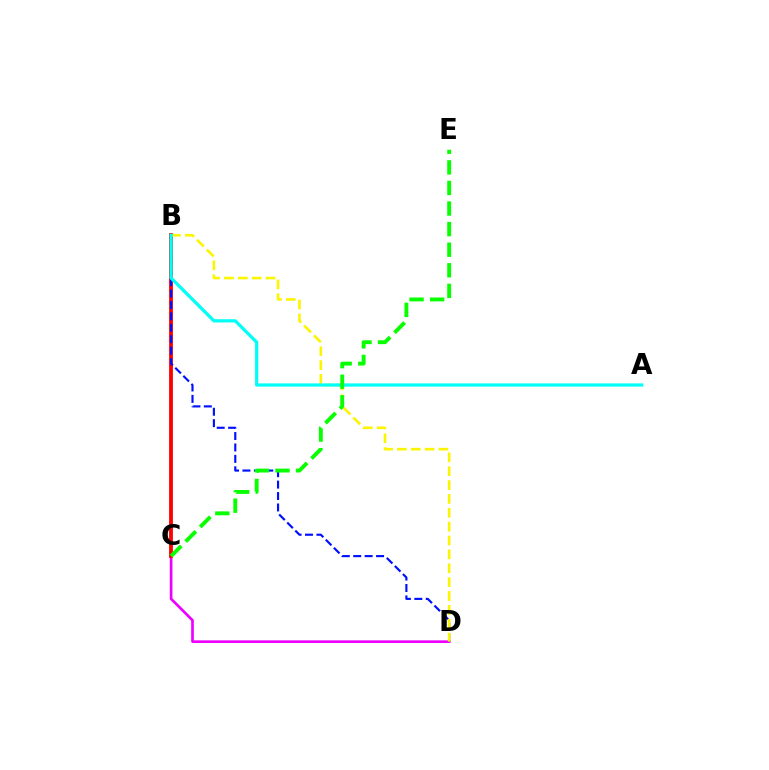{('C', 'D'): [{'color': '#ee00ff', 'line_style': 'solid', 'thickness': 1.92}], ('B', 'C'): [{'color': '#ff0000', 'line_style': 'solid', 'thickness': 2.74}], ('B', 'D'): [{'color': '#0010ff', 'line_style': 'dashed', 'thickness': 1.55}, {'color': '#fcf500', 'line_style': 'dashed', 'thickness': 1.88}], ('A', 'B'): [{'color': '#00fff6', 'line_style': 'solid', 'thickness': 2.32}], ('C', 'E'): [{'color': '#08ff00', 'line_style': 'dashed', 'thickness': 2.8}]}